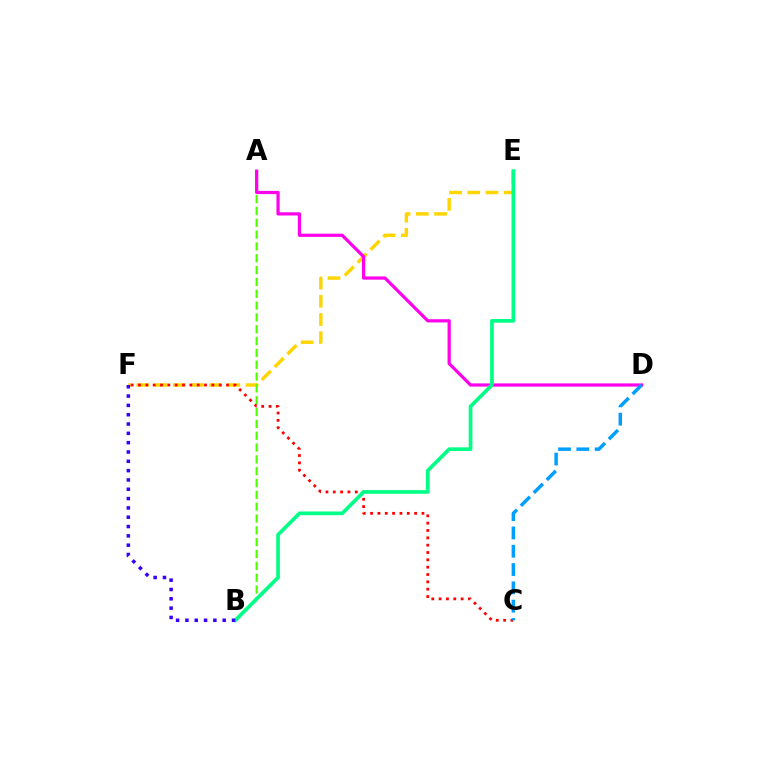{('E', 'F'): [{'color': '#ffd500', 'line_style': 'dashed', 'thickness': 2.47}], ('A', 'B'): [{'color': '#4fff00', 'line_style': 'dashed', 'thickness': 1.61}], ('C', 'F'): [{'color': '#ff0000', 'line_style': 'dotted', 'thickness': 1.99}], ('A', 'D'): [{'color': '#ff00ed', 'line_style': 'solid', 'thickness': 2.32}], ('B', 'E'): [{'color': '#00ff86', 'line_style': 'solid', 'thickness': 2.65}], ('B', 'F'): [{'color': '#3700ff', 'line_style': 'dotted', 'thickness': 2.53}], ('C', 'D'): [{'color': '#009eff', 'line_style': 'dashed', 'thickness': 2.49}]}